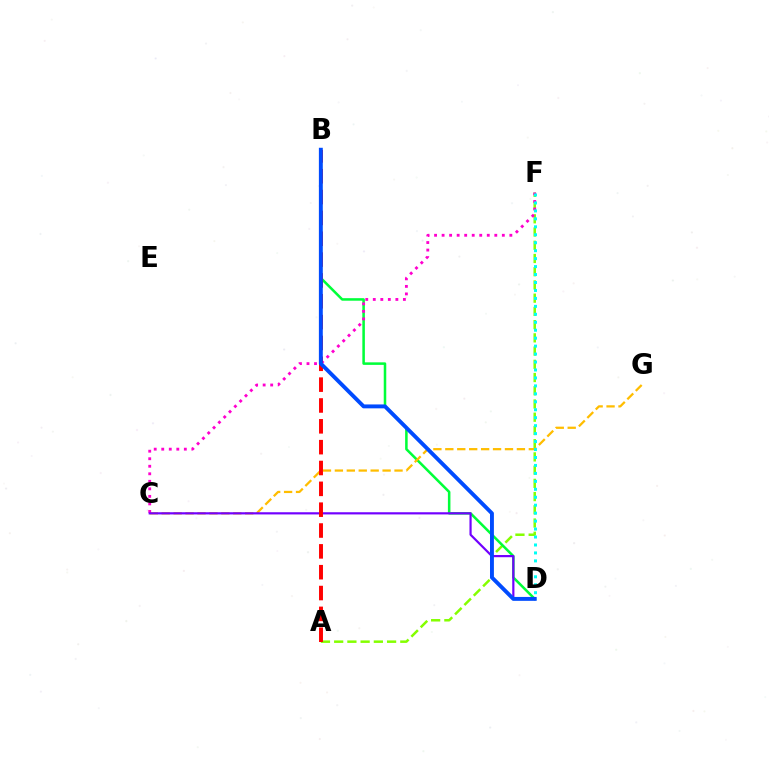{('A', 'F'): [{'color': '#84ff00', 'line_style': 'dashed', 'thickness': 1.8}], ('B', 'D'): [{'color': '#00ff39', 'line_style': 'solid', 'thickness': 1.82}, {'color': '#004bff', 'line_style': 'solid', 'thickness': 2.81}], ('C', 'G'): [{'color': '#ffbd00', 'line_style': 'dashed', 'thickness': 1.62}], ('C', 'F'): [{'color': '#ff00cf', 'line_style': 'dotted', 'thickness': 2.05}], ('C', 'D'): [{'color': '#7200ff', 'line_style': 'solid', 'thickness': 1.58}], ('A', 'B'): [{'color': '#ff0000', 'line_style': 'dashed', 'thickness': 2.83}], ('D', 'F'): [{'color': '#00fff6', 'line_style': 'dotted', 'thickness': 2.16}]}